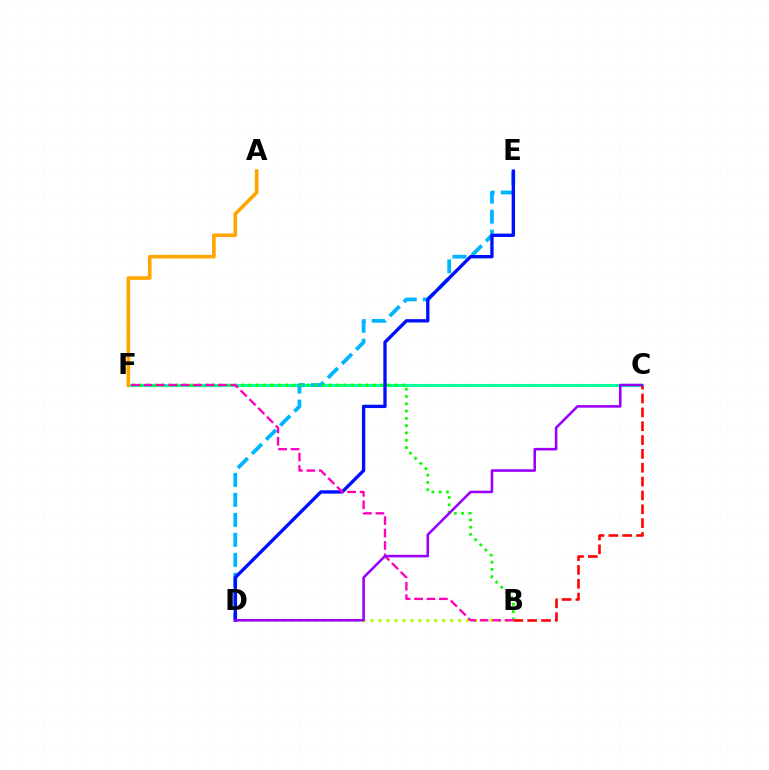{('B', 'D'): [{'color': '#b3ff00', 'line_style': 'dotted', 'thickness': 2.16}], ('C', 'F'): [{'color': '#00ff9d', 'line_style': 'solid', 'thickness': 2.24}], ('D', 'E'): [{'color': '#00b5ff', 'line_style': 'dashed', 'thickness': 2.71}, {'color': '#0010ff', 'line_style': 'solid', 'thickness': 2.41}], ('B', 'F'): [{'color': '#08ff00', 'line_style': 'dotted', 'thickness': 1.98}, {'color': '#ff00bd', 'line_style': 'dashed', 'thickness': 1.69}], ('B', 'C'): [{'color': '#ff0000', 'line_style': 'dashed', 'thickness': 1.88}], ('A', 'F'): [{'color': '#ffa500', 'line_style': 'solid', 'thickness': 2.62}], ('C', 'D'): [{'color': '#9b00ff', 'line_style': 'solid', 'thickness': 1.85}]}